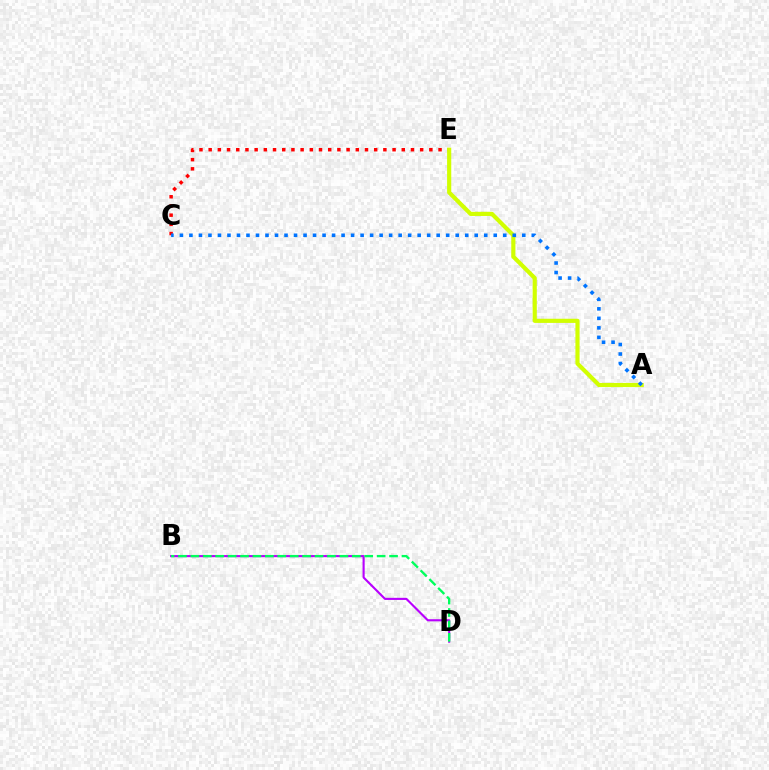{('C', 'E'): [{'color': '#ff0000', 'line_style': 'dotted', 'thickness': 2.5}], ('A', 'E'): [{'color': '#d1ff00', 'line_style': 'solid', 'thickness': 2.99}], ('A', 'C'): [{'color': '#0074ff', 'line_style': 'dotted', 'thickness': 2.58}], ('B', 'D'): [{'color': '#b900ff', 'line_style': 'solid', 'thickness': 1.53}, {'color': '#00ff5c', 'line_style': 'dashed', 'thickness': 1.69}]}